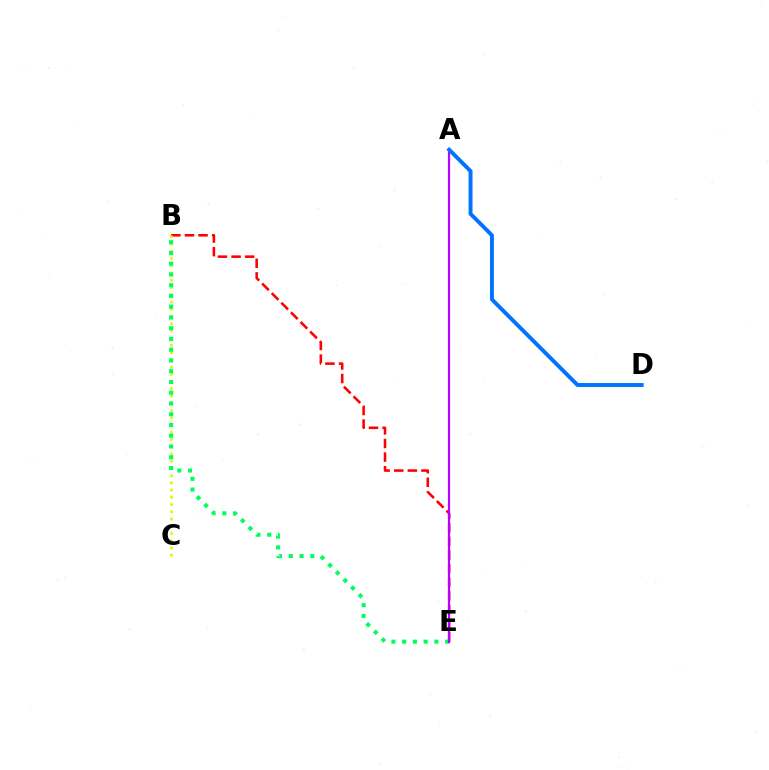{('B', 'E'): [{'color': '#ff0000', 'line_style': 'dashed', 'thickness': 1.85}, {'color': '#00ff5c', 'line_style': 'dotted', 'thickness': 2.92}], ('B', 'C'): [{'color': '#d1ff00', 'line_style': 'dotted', 'thickness': 1.97}], ('A', 'E'): [{'color': '#b900ff', 'line_style': 'solid', 'thickness': 1.57}], ('A', 'D'): [{'color': '#0074ff', 'line_style': 'solid', 'thickness': 2.83}]}